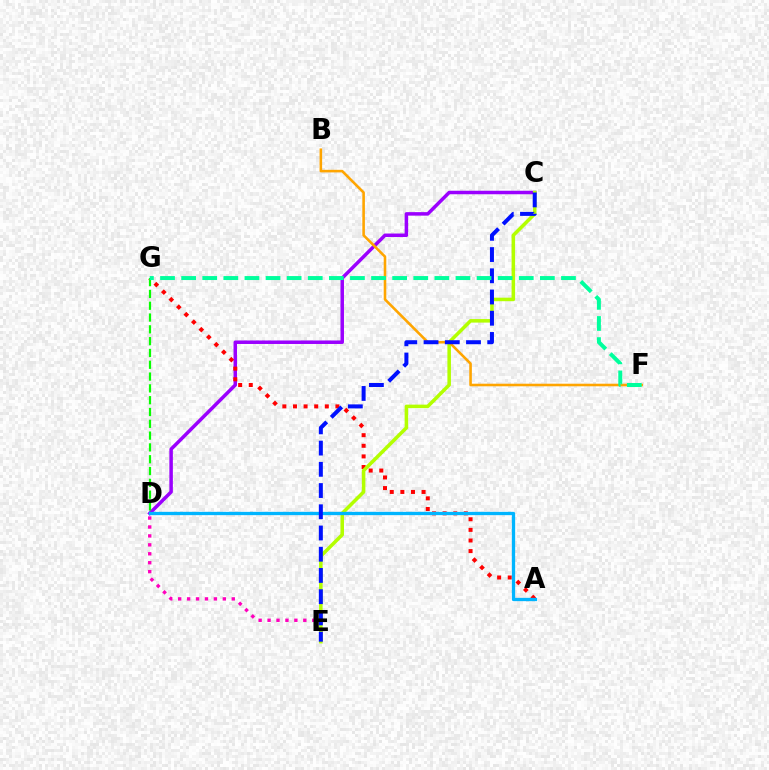{('C', 'D'): [{'color': '#9b00ff', 'line_style': 'solid', 'thickness': 2.52}], ('D', 'E'): [{'color': '#ff00bd', 'line_style': 'dotted', 'thickness': 2.43}], ('A', 'G'): [{'color': '#ff0000', 'line_style': 'dotted', 'thickness': 2.88}], ('C', 'E'): [{'color': '#b3ff00', 'line_style': 'solid', 'thickness': 2.54}, {'color': '#0010ff', 'line_style': 'dashed', 'thickness': 2.88}], ('A', 'D'): [{'color': '#00b5ff', 'line_style': 'solid', 'thickness': 2.37}], ('D', 'G'): [{'color': '#08ff00', 'line_style': 'dashed', 'thickness': 1.6}], ('B', 'F'): [{'color': '#ffa500', 'line_style': 'solid', 'thickness': 1.86}], ('F', 'G'): [{'color': '#00ff9d', 'line_style': 'dashed', 'thickness': 2.87}]}